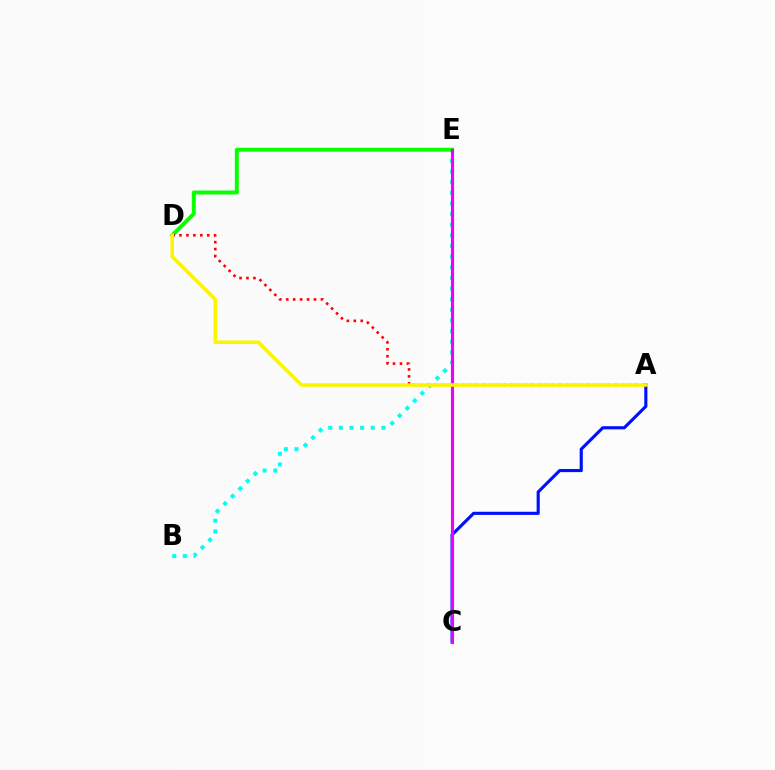{('B', 'E'): [{'color': '#00fff6', 'line_style': 'dotted', 'thickness': 2.89}], ('A', 'C'): [{'color': '#0010ff', 'line_style': 'solid', 'thickness': 2.25}], ('D', 'E'): [{'color': '#08ff00', 'line_style': 'solid', 'thickness': 2.84}], ('C', 'E'): [{'color': '#ee00ff', 'line_style': 'solid', 'thickness': 2.25}], ('A', 'D'): [{'color': '#ff0000', 'line_style': 'dotted', 'thickness': 1.89}, {'color': '#fcf500', 'line_style': 'solid', 'thickness': 2.54}]}